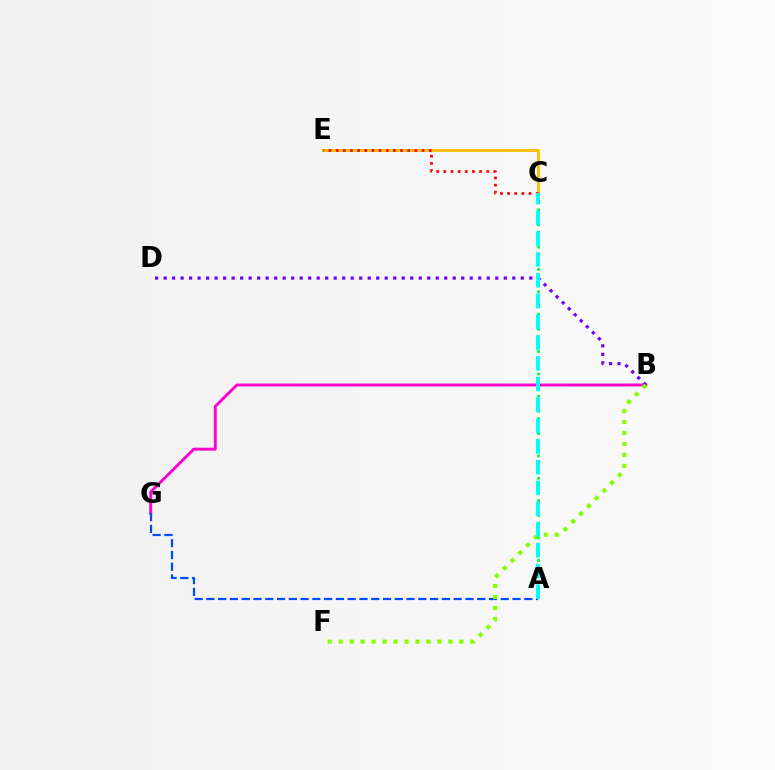{('A', 'C'): [{'color': '#00ff39', 'line_style': 'dotted', 'thickness': 2.03}, {'color': '#00fff6', 'line_style': 'dashed', 'thickness': 2.82}], ('C', 'E'): [{'color': '#ffbd00', 'line_style': 'solid', 'thickness': 2.04}, {'color': '#ff0000', 'line_style': 'dotted', 'thickness': 1.94}], ('B', 'G'): [{'color': '#ff00cf', 'line_style': 'solid', 'thickness': 2.1}], ('B', 'D'): [{'color': '#7200ff', 'line_style': 'dotted', 'thickness': 2.31}], ('A', 'G'): [{'color': '#004bff', 'line_style': 'dashed', 'thickness': 1.6}], ('B', 'F'): [{'color': '#84ff00', 'line_style': 'dotted', 'thickness': 2.98}]}